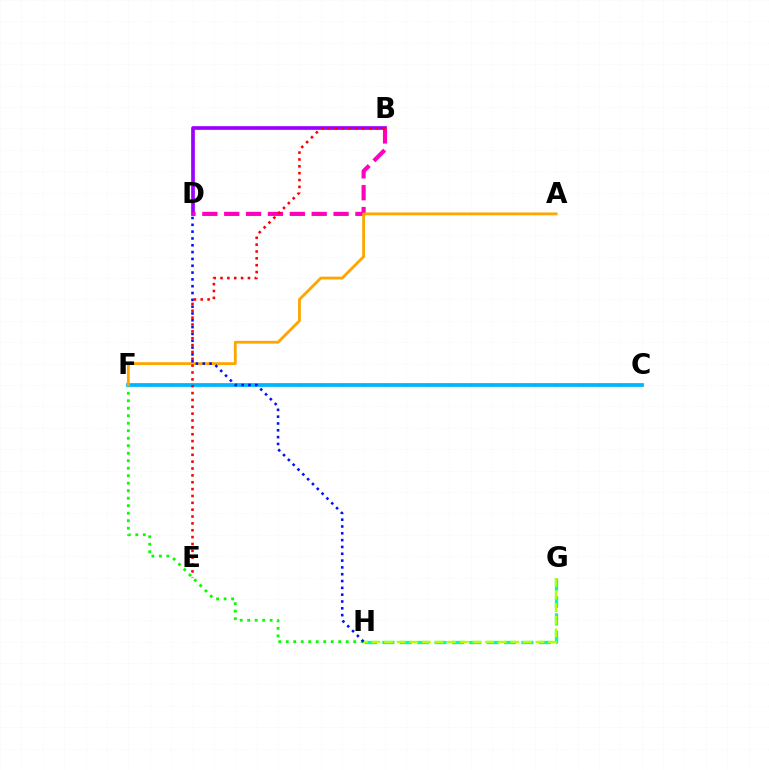{('B', 'D'): [{'color': '#9b00ff', 'line_style': 'solid', 'thickness': 2.65}, {'color': '#ff00bd', 'line_style': 'dashed', 'thickness': 2.97}], ('F', 'H'): [{'color': '#08ff00', 'line_style': 'dotted', 'thickness': 2.04}], ('C', 'F'): [{'color': '#00b5ff', 'line_style': 'solid', 'thickness': 2.71}], ('G', 'H'): [{'color': '#00ff9d', 'line_style': 'dashed', 'thickness': 2.36}, {'color': '#b3ff00', 'line_style': 'dashed', 'thickness': 1.71}], ('A', 'F'): [{'color': '#ffa500', 'line_style': 'solid', 'thickness': 2.02}], ('D', 'H'): [{'color': '#0010ff', 'line_style': 'dotted', 'thickness': 1.85}], ('B', 'E'): [{'color': '#ff0000', 'line_style': 'dotted', 'thickness': 1.86}]}